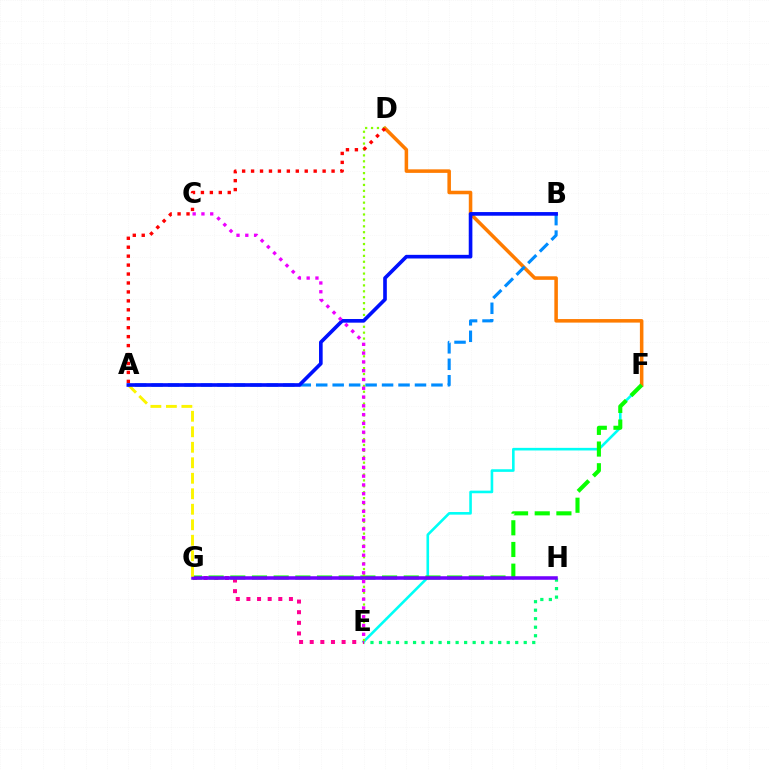{('E', 'H'): [{'color': '#00ff74', 'line_style': 'dotted', 'thickness': 2.31}], ('E', 'F'): [{'color': '#00fff6', 'line_style': 'solid', 'thickness': 1.88}], ('D', 'F'): [{'color': '#ff7c00', 'line_style': 'solid', 'thickness': 2.55}], ('E', 'G'): [{'color': '#ff0094', 'line_style': 'dotted', 'thickness': 2.89}], ('F', 'G'): [{'color': '#08ff00', 'line_style': 'dashed', 'thickness': 2.95}], ('G', 'H'): [{'color': '#7200ff', 'line_style': 'solid', 'thickness': 2.55}], ('D', 'E'): [{'color': '#84ff00', 'line_style': 'dotted', 'thickness': 1.61}], ('A', 'B'): [{'color': '#008cff', 'line_style': 'dashed', 'thickness': 2.24}, {'color': '#0010ff', 'line_style': 'solid', 'thickness': 2.62}], ('A', 'D'): [{'color': '#ff0000', 'line_style': 'dotted', 'thickness': 2.43}], ('A', 'G'): [{'color': '#fcf500', 'line_style': 'dashed', 'thickness': 2.11}], ('C', 'E'): [{'color': '#ee00ff', 'line_style': 'dotted', 'thickness': 2.39}]}